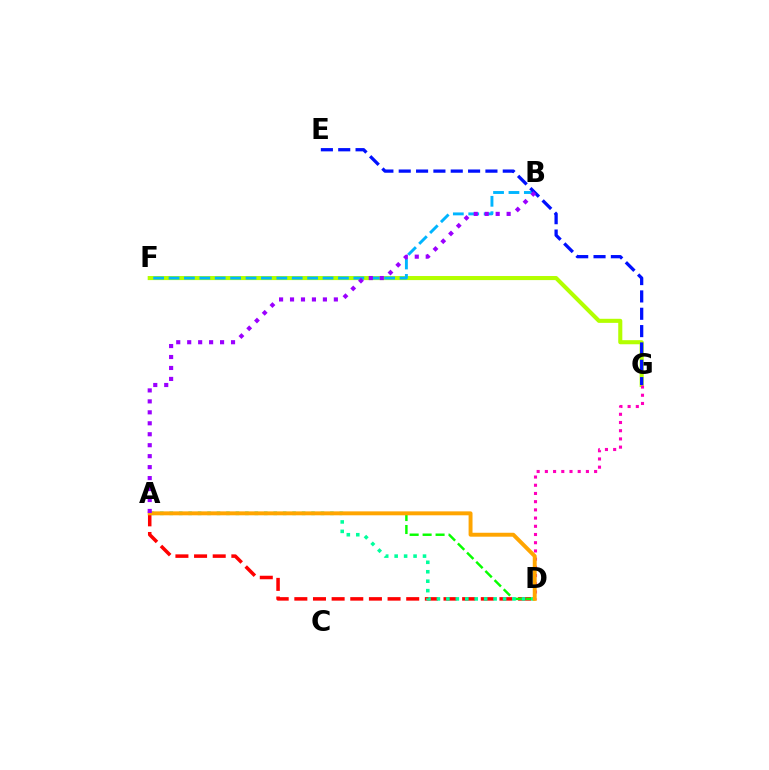{('F', 'G'): [{'color': '#b3ff00', 'line_style': 'solid', 'thickness': 2.94}], ('B', 'F'): [{'color': '#00b5ff', 'line_style': 'dashed', 'thickness': 2.09}], ('D', 'G'): [{'color': '#ff00bd', 'line_style': 'dotted', 'thickness': 2.23}], ('A', 'D'): [{'color': '#ff0000', 'line_style': 'dashed', 'thickness': 2.53}, {'color': '#08ff00', 'line_style': 'dashed', 'thickness': 1.76}, {'color': '#00ff9d', 'line_style': 'dotted', 'thickness': 2.57}, {'color': '#ffa500', 'line_style': 'solid', 'thickness': 2.83}], ('E', 'G'): [{'color': '#0010ff', 'line_style': 'dashed', 'thickness': 2.36}], ('A', 'B'): [{'color': '#9b00ff', 'line_style': 'dotted', 'thickness': 2.98}]}